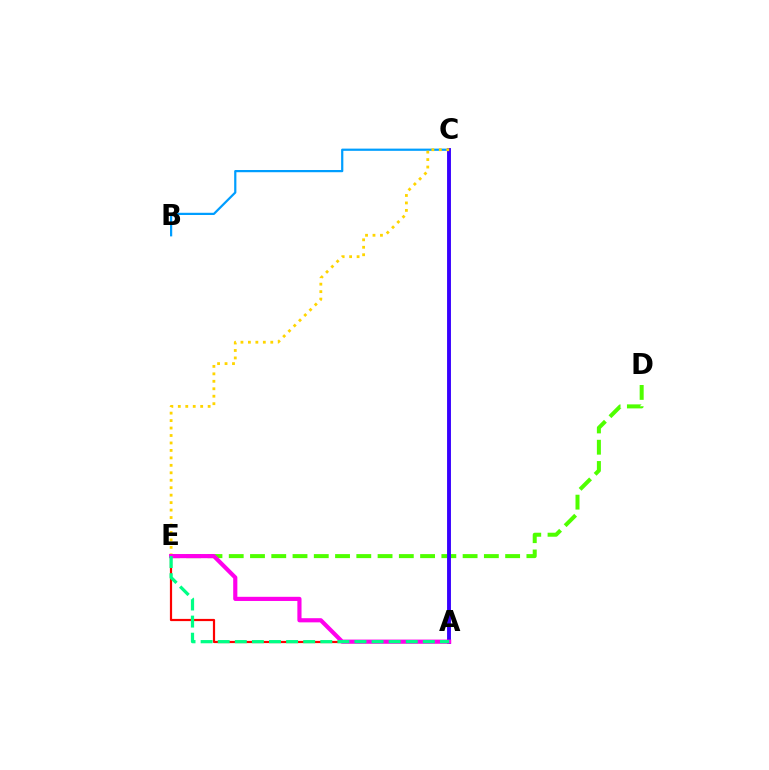{('D', 'E'): [{'color': '#4fff00', 'line_style': 'dashed', 'thickness': 2.89}], ('B', 'C'): [{'color': '#009eff', 'line_style': 'solid', 'thickness': 1.6}], ('A', 'C'): [{'color': '#3700ff', 'line_style': 'solid', 'thickness': 2.8}], ('C', 'E'): [{'color': '#ffd500', 'line_style': 'dotted', 'thickness': 2.03}], ('A', 'E'): [{'color': '#ff0000', 'line_style': 'solid', 'thickness': 1.59}, {'color': '#ff00ed', 'line_style': 'solid', 'thickness': 2.99}, {'color': '#00ff86', 'line_style': 'dashed', 'thickness': 2.32}]}